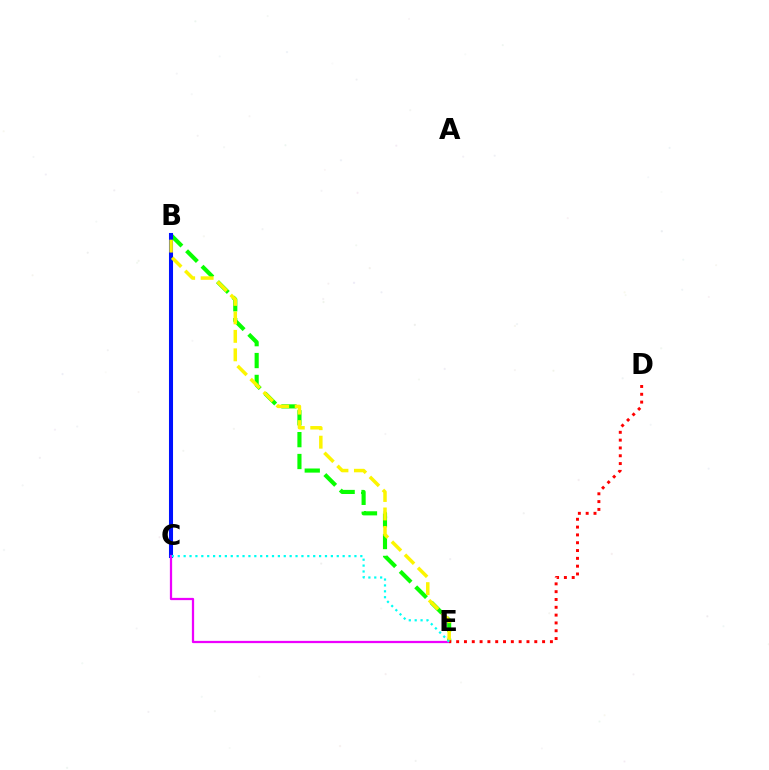{('B', 'E'): [{'color': '#08ff00', 'line_style': 'dashed', 'thickness': 2.97}, {'color': '#fcf500', 'line_style': 'dashed', 'thickness': 2.51}], ('B', 'C'): [{'color': '#0010ff', 'line_style': 'solid', 'thickness': 2.92}], ('C', 'E'): [{'color': '#ee00ff', 'line_style': 'solid', 'thickness': 1.62}, {'color': '#00fff6', 'line_style': 'dotted', 'thickness': 1.6}], ('D', 'E'): [{'color': '#ff0000', 'line_style': 'dotted', 'thickness': 2.12}]}